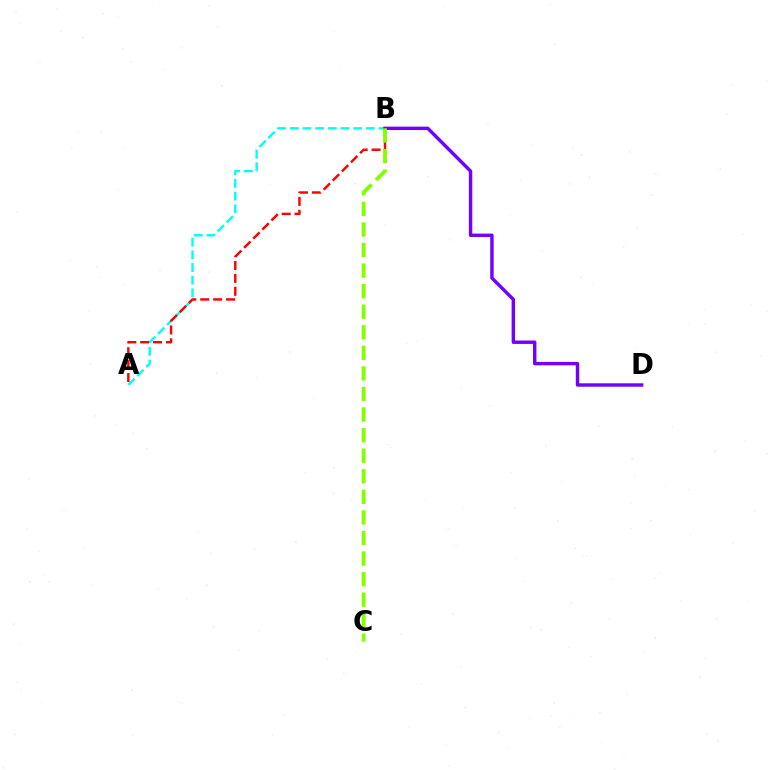{('A', 'B'): [{'color': '#00fff6', 'line_style': 'dashed', 'thickness': 1.72}, {'color': '#ff0000', 'line_style': 'dashed', 'thickness': 1.75}], ('B', 'D'): [{'color': '#7200ff', 'line_style': 'solid', 'thickness': 2.46}], ('B', 'C'): [{'color': '#84ff00', 'line_style': 'dashed', 'thickness': 2.79}]}